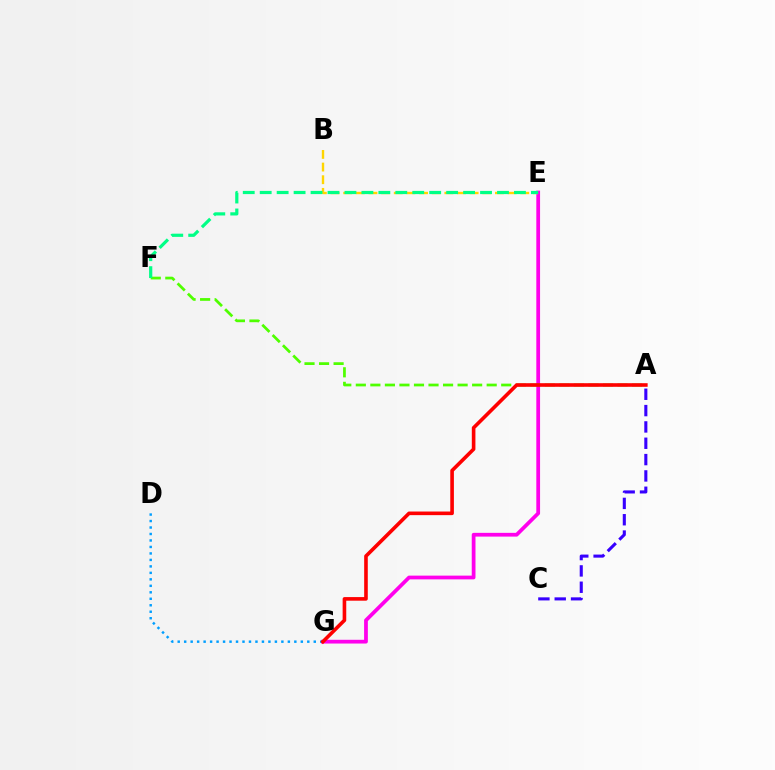{('E', 'G'): [{'color': '#ff00ed', 'line_style': 'solid', 'thickness': 2.7}], ('A', 'F'): [{'color': '#4fff00', 'line_style': 'dashed', 'thickness': 1.98}], ('D', 'G'): [{'color': '#009eff', 'line_style': 'dotted', 'thickness': 1.76}], ('A', 'G'): [{'color': '#ff0000', 'line_style': 'solid', 'thickness': 2.6}], ('A', 'C'): [{'color': '#3700ff', 'line_style': 'dashed', 'thickness': 2.22}], ('B', 'E'): [{'color': '#ffd500', 'line_style': 'dashed', 'thickness': 1.72}], ('E', 'F'): [{'color': '#00ff86', 'line_style': 'dashed', 'thickness': 2.3}]}